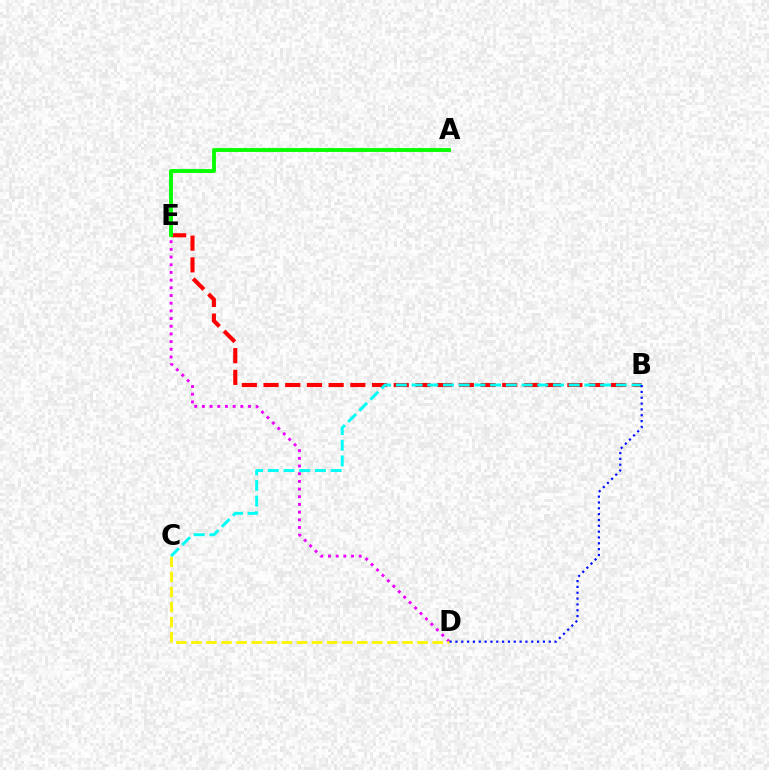{('B', 'E'): [{'color': '#ff0000', 'line_style': 'dashed', 'thickness': 2.95}], ('D', 'E'): [{'color': '#ee00ff', 'line_style': 'dotted', 'thickness': 2.09}], ('A', 'E'): [{'color': '#08ff00', 'line_style': 'solid', 'thickness': 2.79}], ('C', 'D'): [{'color': '#fcf500', 'line_style': 'dashed', 'thickness': 2.05}], ('B', 'C'): [{'color': '#00fff6', 'line_style': 'dashed', 'thickness': 2.13}], ('B', 'D'): [{'color': '#0010ff', 'line_style': 'dotted', 'thickness': 1.58}]}